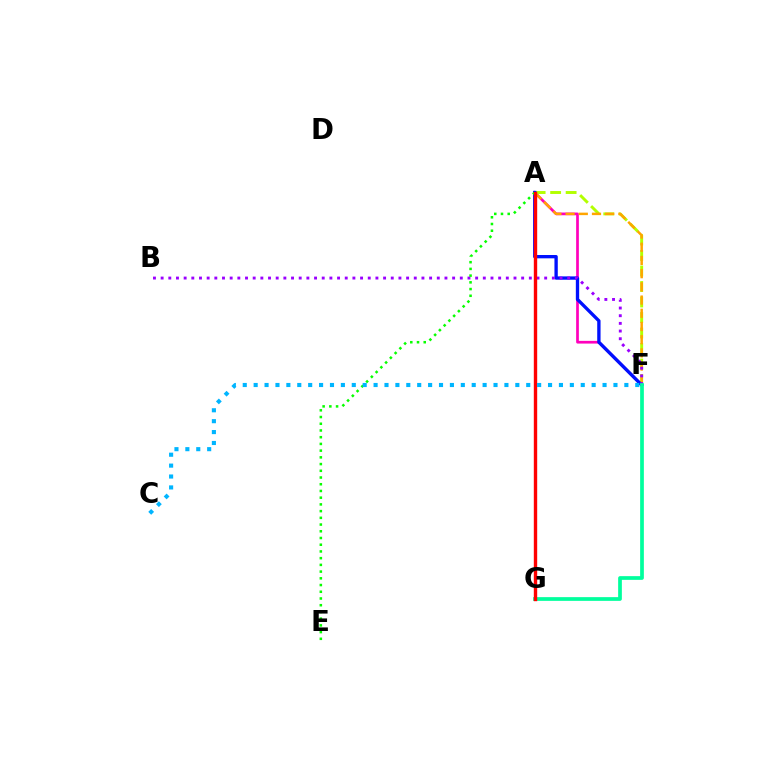{('A', 'F'): [{'color': '#ff00bd', 'line_style': 'solid', 'thickness': 1.95}, {'color': '#b3ff00', 'line_style': 'dashed', 'thickness': 2.11}, {'color': '#ffa500', 'line_style': 'dashed', 'thickness': 1.79}, {'color': '#0010ff', 'line_style': 'solid', 'thickness': 2.4}], ('B', 'F'): [{'color': '#9b00ff', 'line_style': 'dotted', 'thickness': 2.08}], ('F', 'G'): [{'color': '#00ff9d', 'line_style': 'solid', 'thickness': 2.68}], ('A', 'E'): [{'color': '#08ff00', 'line_style': 'dotted', 'thickness': 1.83}], ('A', 'G'): [{'color': '#ff0000', 'line_style': 'solid', 'thickness': 2.44}], ('C', 'F'): [{'color': '#00b5ff', 'line_style': 'dotted', 'thickness': 2.96}]}